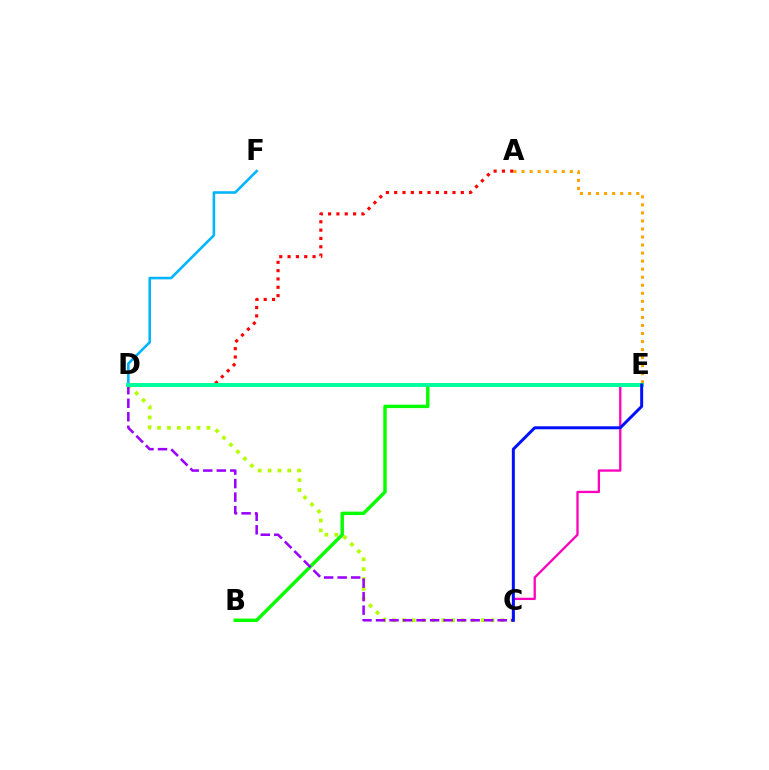{('A', 'E'): [{'color': '#ffa500', 'line_style': 'dotted', 'thickness': 2.18}], ('D', 'F'): [{'color': '#00b5ff', 'line_style': 'solid', 'thickness': 1.87}], ('B', 'E'): [{'color': '#08ff00', 'line_style': 'solid', 'thickness': 2.47}], ('C', 'E'): [{'color': '#ff00bd', 'line_style': 'solid', 'thickness': 1.66}, {'color': '#0010ff', 'line_style': 'solid', 'thickness': 2.14}], ('C', 'D'): [{'color': '#b3ff00', 'line_style': 'dotted', 'thickness': 2.68}, {'color': '#9b00ff', 'line_style': 'dashed', 'thickness': 1.84}], ('A', 'D'): [{'color': '#ff0000', 'line_style': 'dotted', 'thickness': 2.26}], ('D', 'E'): [{'color': '#00ff9d', 'line_style': 'solid', 'thickness': 2.87}]}